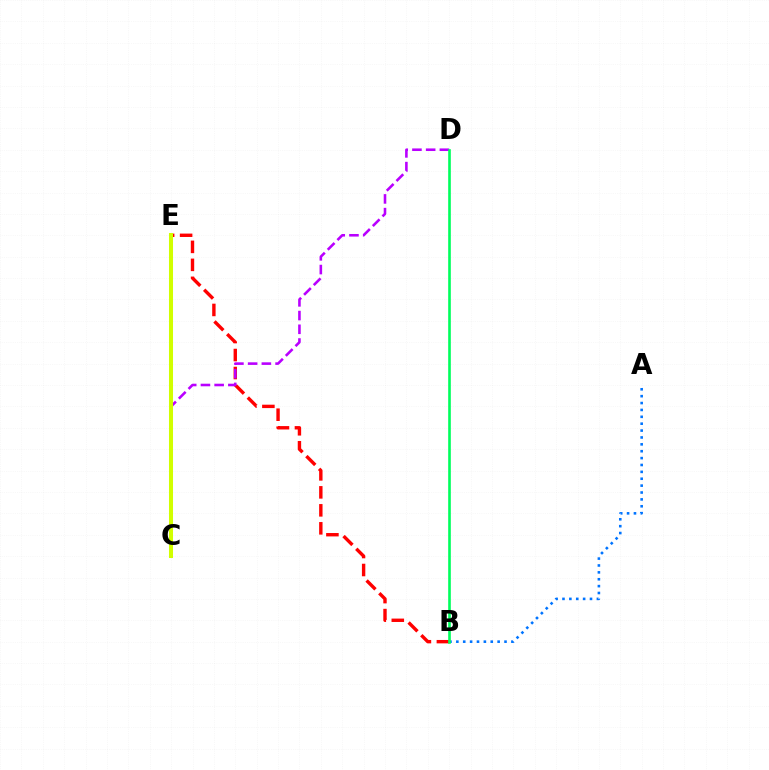{('B', 'E'): [{'color': '#ff0000', 'line_style': 'dashed', 'thickness': 2.44}], ('A', 'B'): [{'color': '#0074ff', 'line_style': 'dotted', 'thickness': 1.87}], ('C', 'D'): [{'color': '#b900ff', 'line_style': 'dashed', 'thickness': 1.86}], ('B', 'D'): [{'color': '#00ff5c', 'line_style': 'solid', 'thickness': 1.9}], ('C', 'E'): [{'color': '#d1ff00', 'line_style': 'solid', 'thickness': 2.91}]}